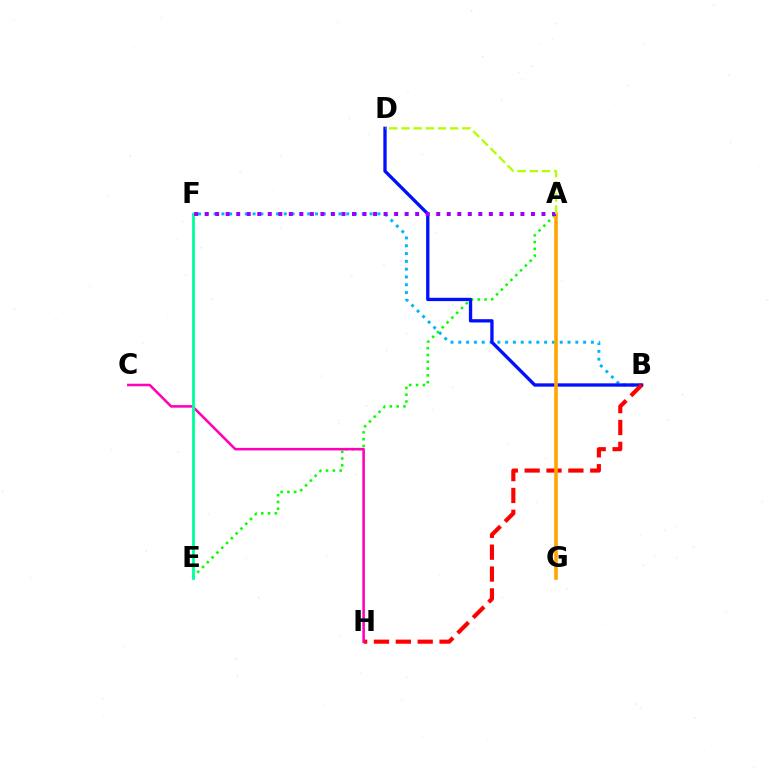{('B', 'F'): [{'color': '#00b5ff', 'line_style': 'dotted', 'thickness': 2.12}], ('A', 'E'): [{'color': '#08ff00', 'line_style': 'dotted', 'thickness': 1.84}], ('B', 'D'): [{'color': '#0010ff', 'line_style': 'solid', 'thickness': 2.38}], ('B', 'H'): [{'color': '#ff0000', 'line_style': 'dashed', 'thickness': 2.97}], ('C', 'H'): [{'color': '#ff00bd', 'line_style': 'solid', 'thickness': 1.84}], ('E', 'F'): [{'color': '#00ff9d', 'line_style': 'solid', 'thickness': 2.04}], ('A', 'G'): [{'color': '#ffa500', 'line_style': 'solid', 'thickness': 2.59}], ('A', 'F'): [{'color': '#9b00ff', 'line_style': 'dotted', 'thickness': 2.86}], ('A', 'D'): [{'color': '#b3ff00', 'line_style': 'dashed', 'thickness': 1.65}]}